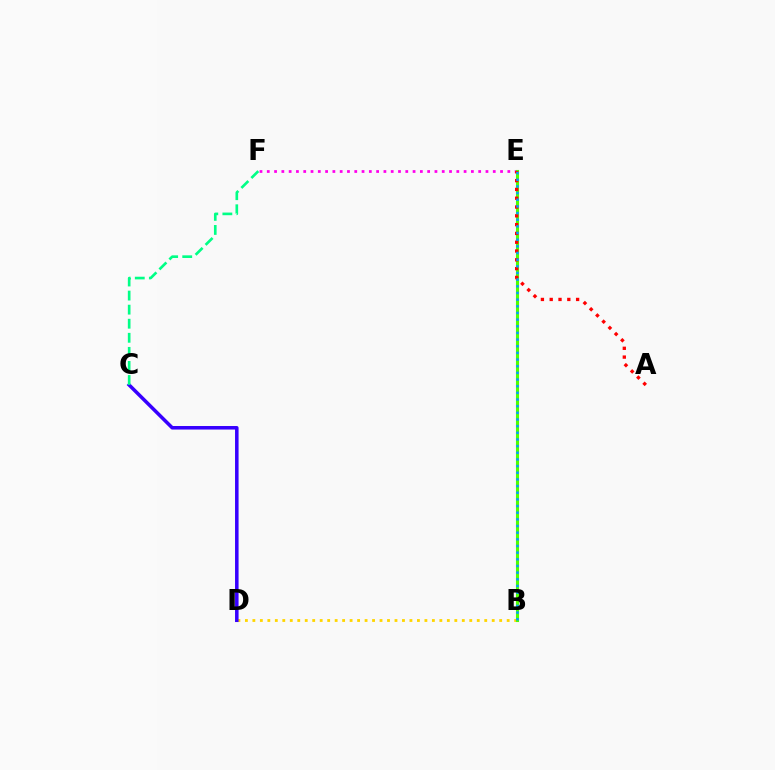{('B', 'D'): [{'color': '#ffd500', 'line_style': 'dotted', 'thickness': 2.03}], ('E', 'F'): [{'color': '#ff00ed', 'line_style': 'dotted', 'thickness': 1.98}], ('B', 'E'): [{'color': '#4fff00', 'line_style': 'solid', 'thickness': 2.23}, {'color': '#009eff', 'line_style': 'dotted', 'thickness': 1.81}], ('A', 'E'): [{'color': '#ff0000', 'line_style': 'dotted', 'thickness': 2.39}], ('C', 'D'): [{'color': '#3700ff', 'line_style': 'solid', 'thickness': 2.54}], ('C', 'F'): [{'color': '#00ff86', 'line_style': 'dashed', 'thickness': 1.91}]}